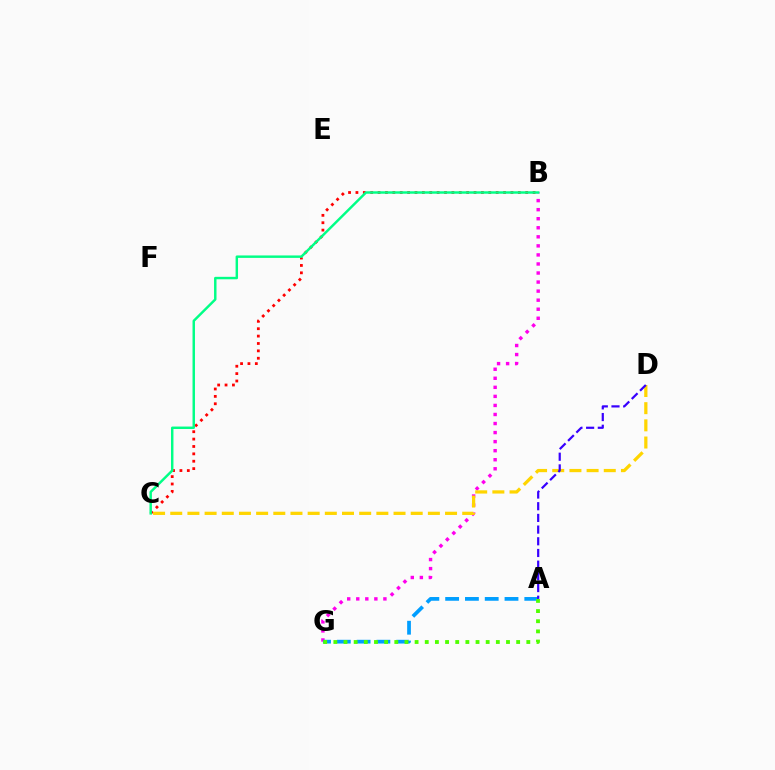{('B', 'C'): [{'color': '#ff0000', 'line_style': 'dotted', 'thickness': 2.01}, {'color': '#00ff86', 'line_style': 'solid', 'thickness': 1.76}], ('B', 'G'): [{'color': '#ff00ed', 'line_style': 'dotted', 'thickness': 2.46}], ('C', 'D'): [{'color': '#ffd500', 'line_style': 'dashed', 'thickness': 2.33}], ('A', 'G'): [{'color': '#009eff', 'line_style': 'dashed', 'thickness': 2.69}, {'color': '#4fff00', 'line_style': 'dotted', 'thickness': 2.76}], ('A', 'D'): [{'color': '#3700ff', 'line_style': 'dashed', 'thickness': 1.59}]}